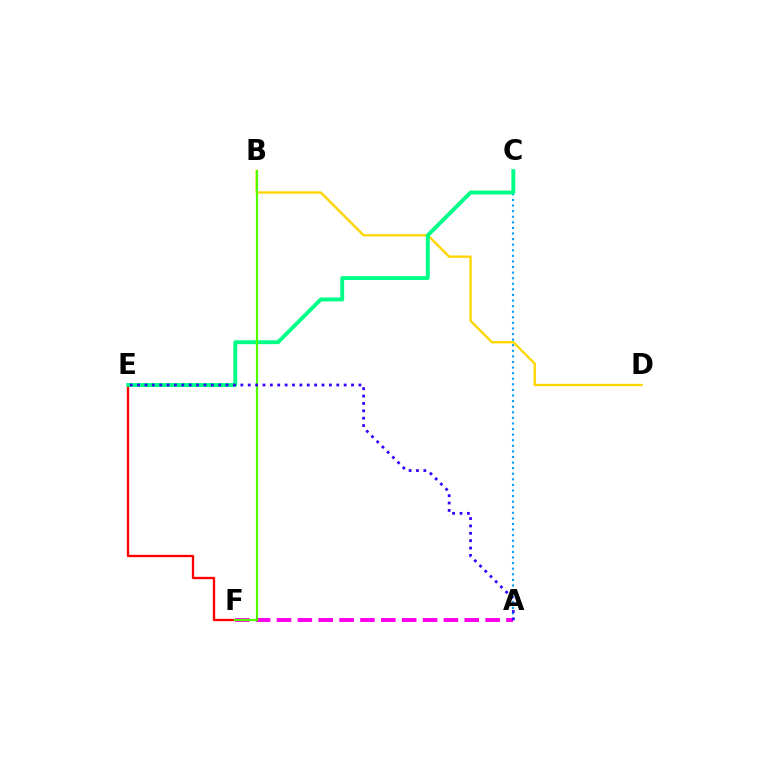{('A', 'C'): [{'color': '#009eff', 'line_style': 'dotted', 'thickness': 1.52}], ('E', 'F'): [{'color': '#ff0000', 'line_style': 'solid', 'thickness': 1.67}], ('B', 'D'): [{'color': '#ffd500', 'line_style': 'solid', 'thickness': 1.68}], ('A', 'F'): [{'color': '#ff00ed', 'line_style': 'dashed', 'thickness': 2.83}], ('C', 'E'): [{'color': '#00ff86', 'line_style': 'solid', 'thickness': 2.81}], ('B', 'F'): [{'color': '#4fff00', 'line_style': 'solid', 'thickness': 1.59}], ('A', 'E'): [{'color': '#3700ff', 'line_style': 'dotted', 'thickness': 2.0}]}